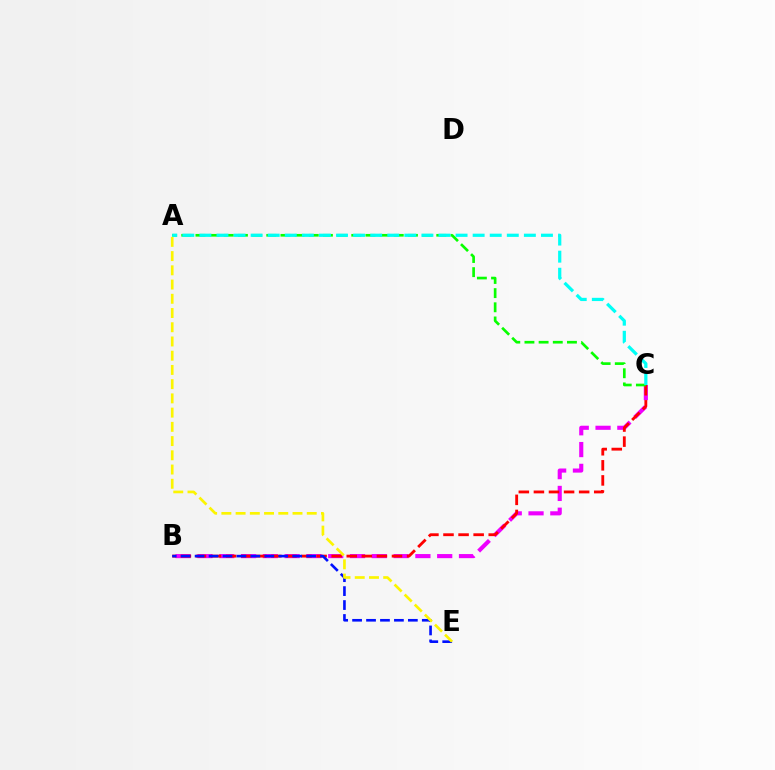{('B', 'C'): [{'color': '#ee00ff', 'line_style': 'dashed', 'thickness': 2.96}, {'color': '#ff0000', 'line_style': 'dashed', 'thickness': 2.05}], ('B', 'E'): [{'color': '#0010ff', 'line_style': 'dashed', 'thickness': 1.89}], ('A', 'E'): [{'color': '#fcf500', 'line_style': 'dashed', 'thickness': 1.93}], ('A', 'C'): [{'color': '#08ff00', 'line_style': 'dashed', 'thickness': 1.92}, {'color': '#00fff6', 'line_style': 'dashed', 'thickness': 2.32}]}